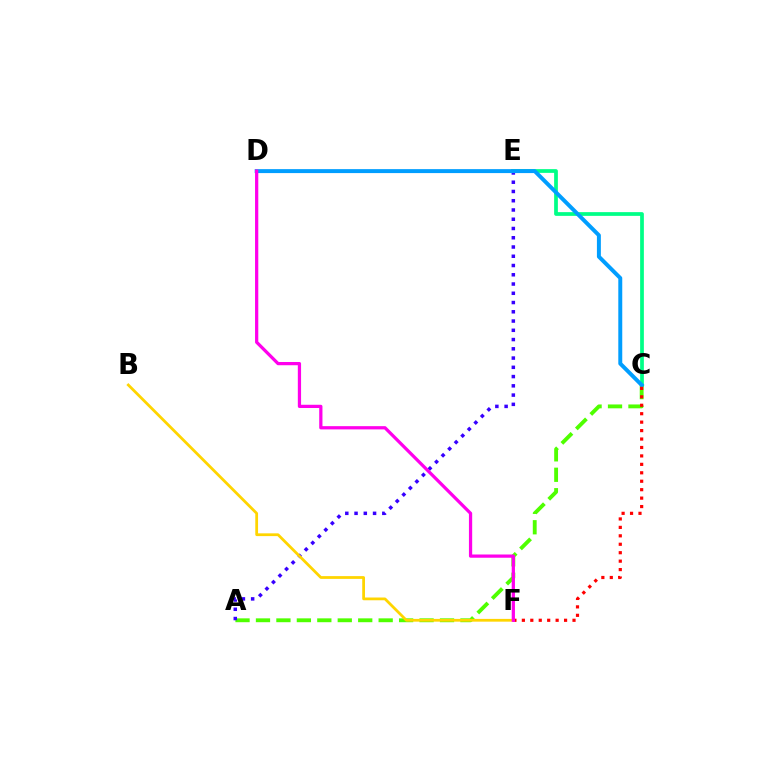{('A', 'C'): [{'color': '#4fff00', 'line_style': 'dashed', 'thickness': 2.78}], ('A', 'E'): [{'color': '#3700ff', 'line_style': 'dotted', 'thickness': 2.51}], ('C', 'E'): [{'color': '#00ff86', 'line_style': 'solid', 'thickness': 2.69}], ('C', 'D'): [{'color': '#009eff', 'line_style': 'solid', 'thickness': 2.85}], ('B', 'F'): [{'color': '#ffd500', 'line_style': 'solid', 'thickness': 1.99}], ('C', 'F'): [{'color': '#ff0000', 'line_style': 'dotted', 'thickness': 2.29}], ('D', 'F'): [{'color': '#ff00ed', 'line_style': 'solid', 'thickness': 2.33}]}